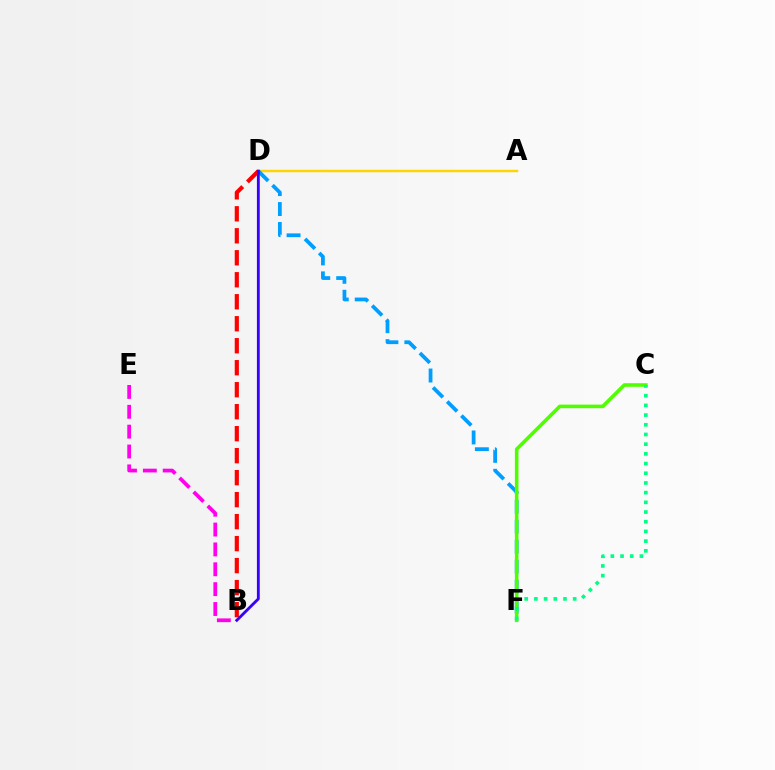{('A', 'D'): [{'color': '#ffd500', 'line_style': 'solid', 'thickness': 1.75}], ('D', 'F'): [{'color': '#009eff', 'line_style': 'dashed', 'thickness': 2.71}], ('C', 'F'): [{'color': '#4fff00', 'line_style': 'solid', 'thickness': 2.58}, {'color': '#00ff86', 'line_style': 'dotted', 'thickness': 2.63}], ('B', 'E'): [{'color': '#ff00ed', 'line_style': 'dashed', 'thickness': 2.7}], ('B', 'D'): [{'color': '#ff0000', 'line_style': 'dashed', 'thickness': 2.99}, {'color': '#3700ff', 'line_style': 'solid', 'thickness': 2.05}]}